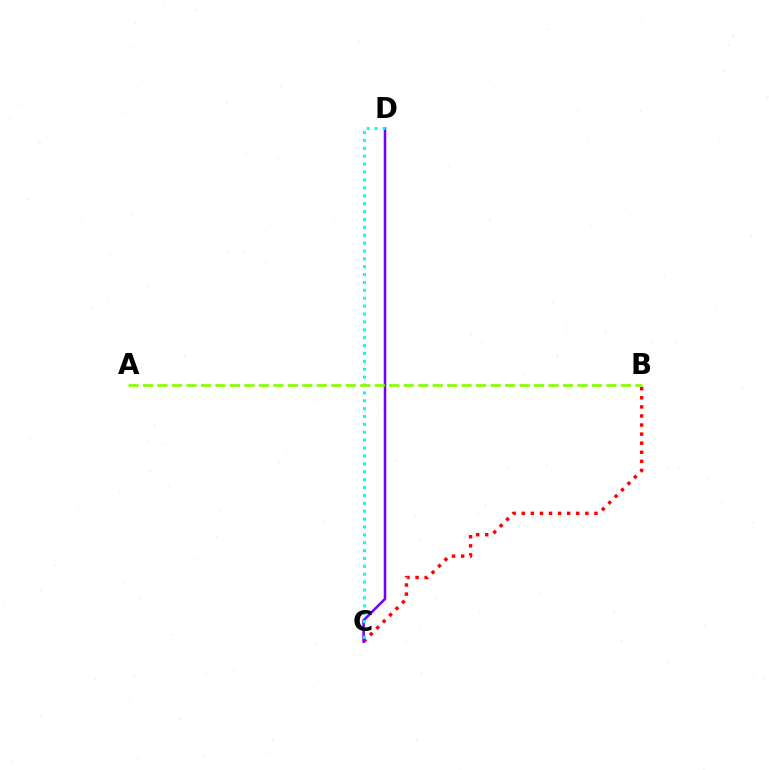{('B', 'C'): [{'color': '#ff0000', 'line_style': 'dotted', 'thickness': 2.47}], ('C', 'D'): [{'color': '#7200ff', 'line_style': 'solid', 'thickness': 1.83}, {'color': '#00fff6', 'line_style': 'dotted', 'thickness': 2.14}], ('A', 'B'): [{'color': '#84ff00', 'line_style': 'dashed', 'thickness': 1.97}]}